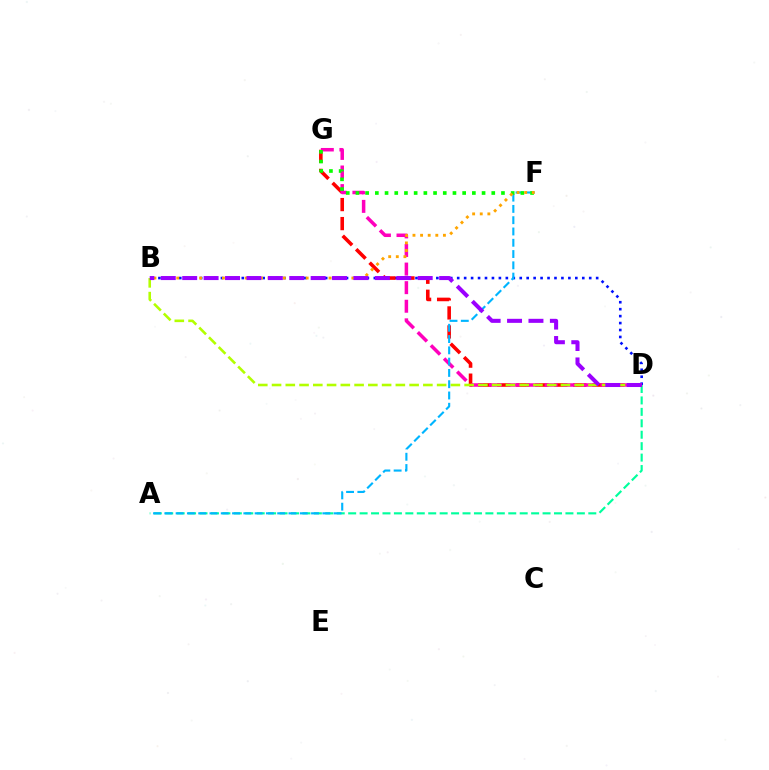{('A', 'D'): [{'color': '#00ff9d', 'line_style': 'dashed', 'thickness': 1.55}], ('B', 'D'): [{'color': '#0010ff', 'line_style': 'dotted', 'thickness': 1.89}, {'color': '#b3ff00', 'line_style': 'dashed', 'thickness': 1.87}, {'color': '#9b00ff', 'line_style': 'dashed', 'thickness': 2.91}], ('D', 'G'): [{'color': '#ff0000', 'line_style': 'dashed', 'thickness': 2.58}, {'color': '#ff00bd', 'line_style': 'dashed', 'thickness': 2.53}], ('A', 'F'): [{'color': '#00b5ff', 'line_style': 'dashed', 'thickness': 1.53}], ('F', 'G'): [{'color': '#08ff00', 'line_style': 'dotted', 'thickness': 2.64}], ('B', 'F'): [{'color': '#ffa500', 'line_style': 'dotted', 'thickness': 2.07}]}